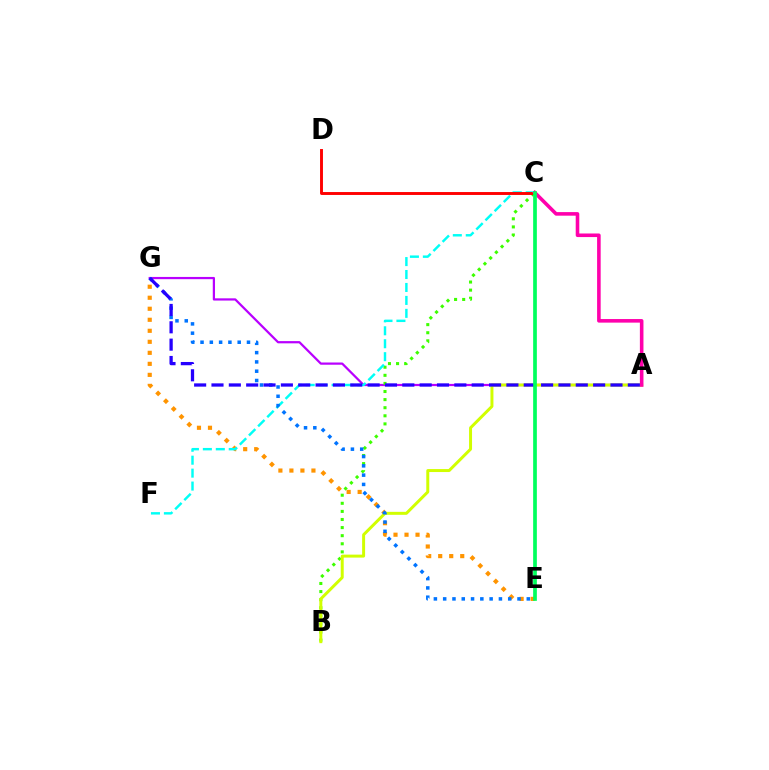{('A', 'G'): [{'color': '#b900ff', 'line_style': 'solid', 'thickness': 1.61}, {'color': '#2500ff', 'line_style': 'dashed', 'thickness': 2.36}], ('B', 'C'): [{'color': '#3dff00', 'line_style': 'dotted', 'thickness': 2.2}], ('E', 'G'): [{'color': '#ff9400', 'line_style': 'dotted', 'thickness': 2.99}, {'color': '#0074ff', 'line_style': 'dotted', 'thickness': 2.52}], ('C', 'F'): [{'color': '#00fff6', 'line_style': 'dashed', 'thickness': 1.76}], ('A', 'B'): [{'color': '#d1ff00', 'line_style': 'solid', 'thickness': 2.14}], ('C', 'D'): [{'color': '#ff0000', 'line_style': 'solid', 'thickness': 2.1}], ('A', 'C'): [{'color': '#ff00ac', 'line_style': 'solid', 'thickness': 2.58}], ('C', 'E'): [{'color': '#00ff5c', 'line_style': 'solid', 'thickness': 2.67}]}